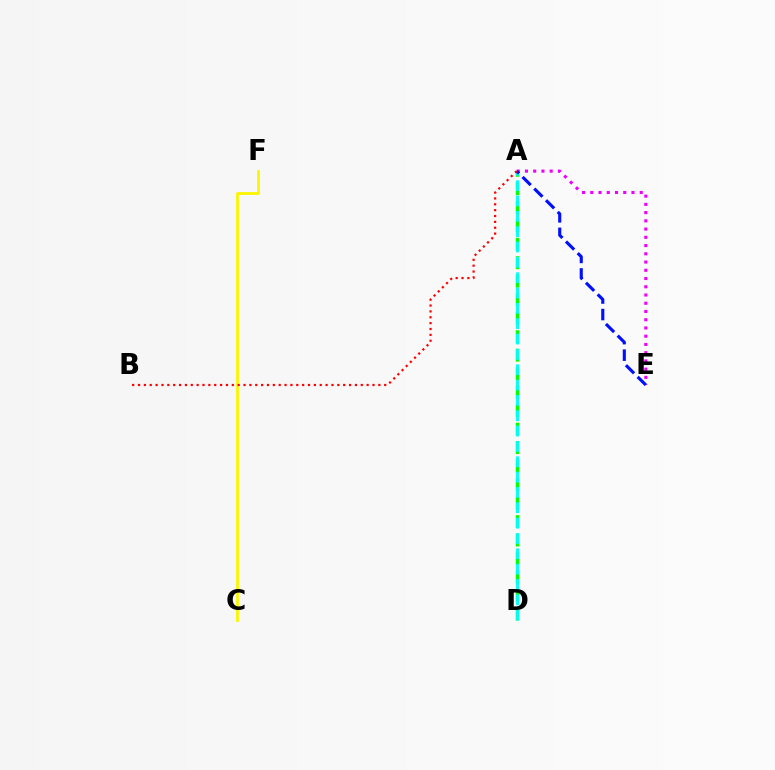{('A', 'D'): [{'color': '#08ff00', 'line_style': 'dashed', 'thickness': 2.51}, {'color': '#00fff6', 'line_style': 'dashed', 'thickness': 2.08}], ('A', 'E'): [{'color': '#ee00ff', 'line_style': 'dotted', 'thickness': 2.24}, {'color': '#0010ff', 'line_style': 'dashed', 'thickness': 2.24}], ('C', 'F'): [{'color': '#fcf500', 'line_style': 'solid', 'thickness': 2.02}], ('A', 'B'): [{'color': '#ff0000', 'line_style': 'dotted', 'thickness': 1.59}]}